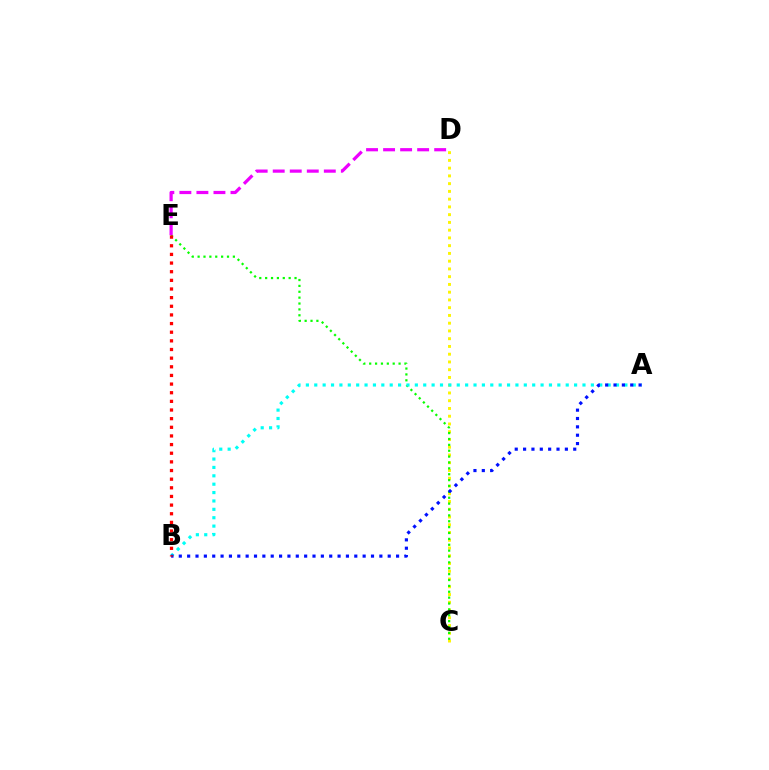{('C', 'D'): [{'color': '#fcf500', 'line_style': 'dotted', 'thickness': 2.11}], ('C', 'E'): [{'color': '#08ff00', 'line_style': 'dotted', 'thickness': 1.6}], ('A', 'B'): [{'color': '#00fff6', 'line_style': 'dotted', 'thickness': 2.28}, {'color': '#0010ff', 'line_style': 'dotted', 'thickness': 2.27}], ('D', 'E'): [{'color': '#ee00ff', 'line_style': 'dashed', 'thickness': 2.31}], ('B', 'E'): [{'color': '#ff0000', 'line_style': 'dotted', 'thickness': 2.35}]}